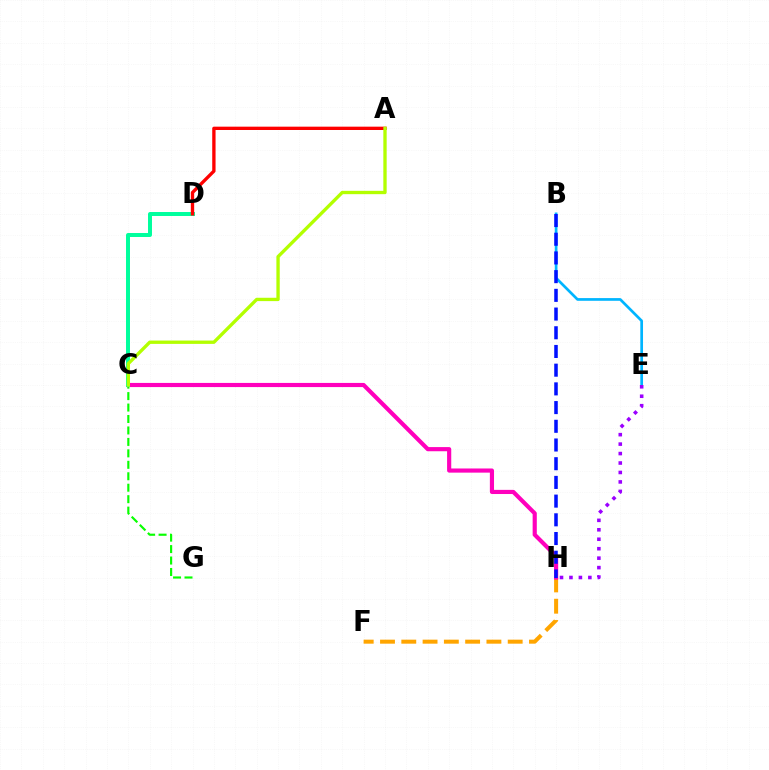{('B', 'E'): [{'color': '#00b5ff', 'line_style': 'solid', 'thickness': 1.95}], ('C', 'G'): [{'color': '#08ff00', 'line_style': 'dashed', 'thickness': 1.56}], ('E', 'H'): [{'color': '#9b00ff', 'line_style': 'dotted', 'thickness': 2.57}], ('F', 'H'): [{'color': '#ffa500', 'line_style': 'dashed', 'thickness': 2.89}], ('C', 'H'): [{'color': '#ff00bd', 'line_style': 'solid', 'thickness': 2.99}], ('C', 'D'): [{'color': '#00ff9d', 'line_style': 'solid', 'thickness': 2.86}], ('B', 'H'): [{'color': '#0010ff', 'line_style': 'dashed', 'thickness': 2.54}], ('A', 'D'): [{'color': '#ff0000', 'line_style': 'solid', 'thickness': 2.4}], ('A', 'C'): [{'color': '#b3ff00', 'line_style': 'solid', 'thickness': 2.4}]}